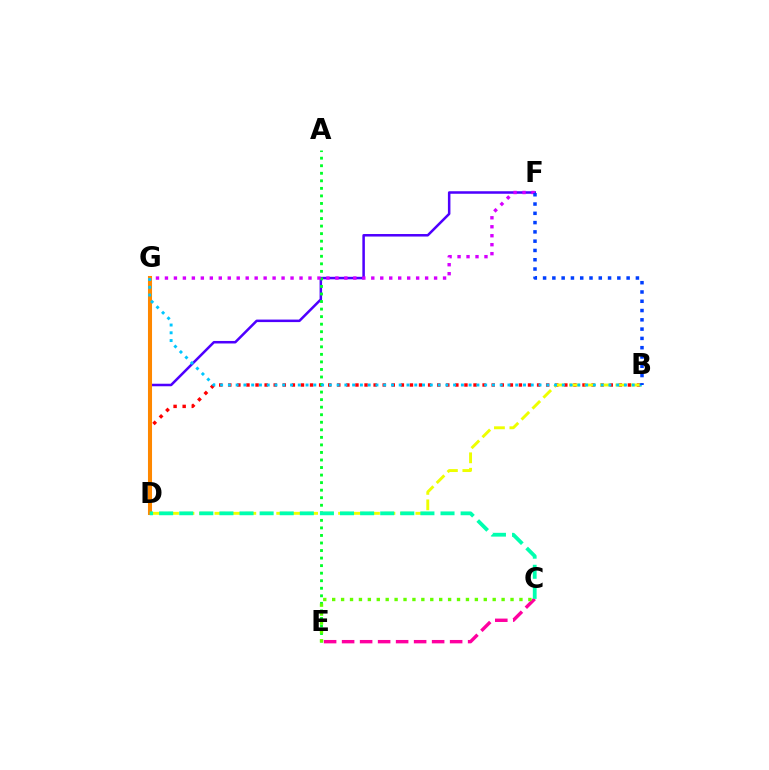{('B', 'D'): [{'color': '#ff0000', 'line_style': 'dotted', 'thickness': 2.47}, {'color': '#eeff00', 'line_style': 'dashed', 'thickness': 2.1}], ('C', 'E'): [{'color': '#ff00a0', 'line_style': 'dashed', 'thickness': 2.45}, {'color': '#66ff00', 'line_style': 'dotted', 'thickness': 2.42}], ('D', 'F'): [{'color': '#4f00ff', 'line_style': 'solid', 'thickness': 1.81}], ('A', 'E'): [{'color': '#00ff27', 'line_style': 'dotted', 'thickness': 2.05}], ('F', 'G'): [{'color': '#d600ff', 'line_style': 'dotted', 'thickness': 2.44}], ('D', 'G'): [{'color': '#ff8800', 'line_style': 'solid', 'thickness': 2.92}], ('B', 'G'): [{'color': '#00c7ff', 'line_style': 'dotted', 'thickness': 2.11}], ('B', 'F'): [{'color': '#003fff', 'line_style': 'dotted', 'thickness': 2.52}], ('C', 'D'): [{'color': '#00ffaf', 'line_style': 'dashed', 'thickness': 2.73}]}